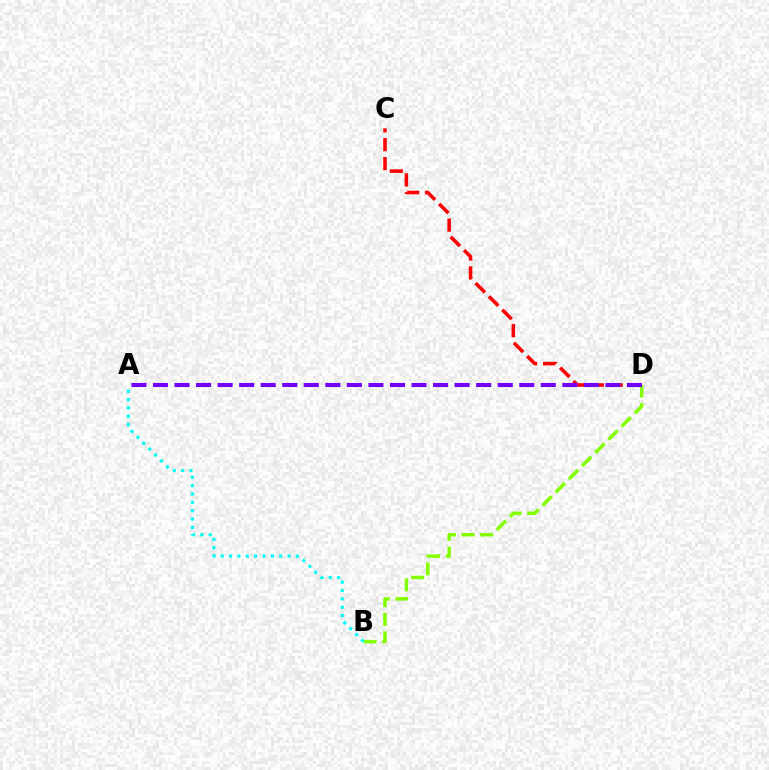{('B', 'D'): [{'color': '#84ff00', 'line_style': 'dashed', 'thickness': 2.53}], ('A', 'B'): [{'color': '#00fff6', 'line_style': 'dotted', 'thickness': 2.27}], ('C', 'D'): [{'color': '#ff0000', 'line_style': 'dashed', 'thickness': 2.56}], ('A', 'D'): [{'color': '#7200ff', 'line_style': 'dashed', 'thickness': 2.93}]}